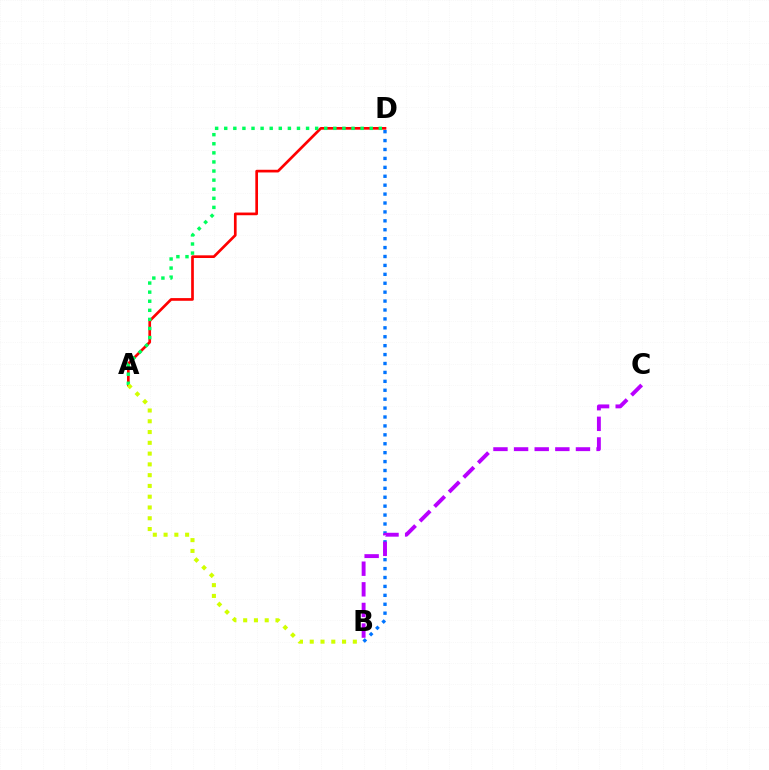{('A', 'D'): [{'color': '#ff0000', 'line_style': 'solid', 'thickness': 1.93}, {'color': '#00ff5c', 'line_style': 'dotted', 'thickness': 2.47}], ('A', 'B'): [{'color': '#d1ff00', 'line_style': 'dotted', 'thickness': 2.93}], ('B', 'D'): [{'color': '#0074ff', 'line_style': 'dotted', 'thickness': 2.42}], ('B', 'C'): [{'color': '#b900ff', 'line_style': 'dashed', 'thickness': 2.8}]}